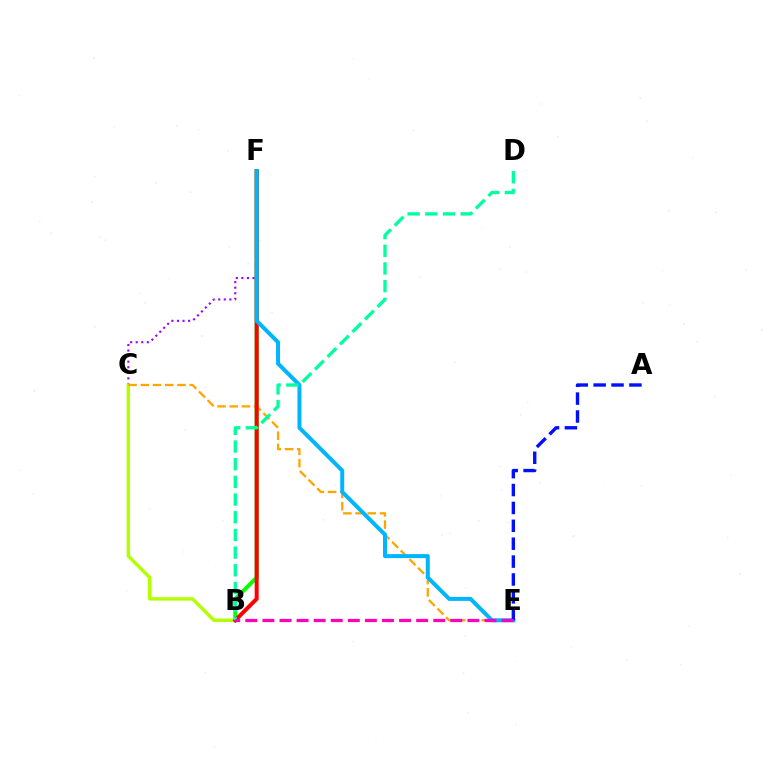{('B', 'F'): [{'color': '#08ff00', 'line_style': 'solid', 'thickness': 2.85}, {'color': '#ff0000', 'line_style': 'solid', 'thickness': 2.87}], ('C', 'F'): [{'color': '#9b00ff', 'line_style': 'dotted', 'thickness': 1.51}], ('B', 'C'): [{'color': '#b3ff00', 'line_style': 'solid', 'thickness': 2.46}], ('C', 'E'): [{'color': '#ffa500', 'line_style': 'dashed', 'thickness': 1.66}], ('E', 'F'): [{'color': '#00b5ff', 'line_style': 'solid', 'thickness': 2.87}], ('B', 'D'): [{'color': '#00ff9d', 'line_style': 'dashed', 'thickness': 2.4}], ('A', 'E'): [{'color': '#0010ff', 'line_style': 'dashed', 'thickness': 2.43}], ('B', 'E'): [{'color': '#ff00bd', 'line_style': 'dashed', 'thickness': 2.32}]}